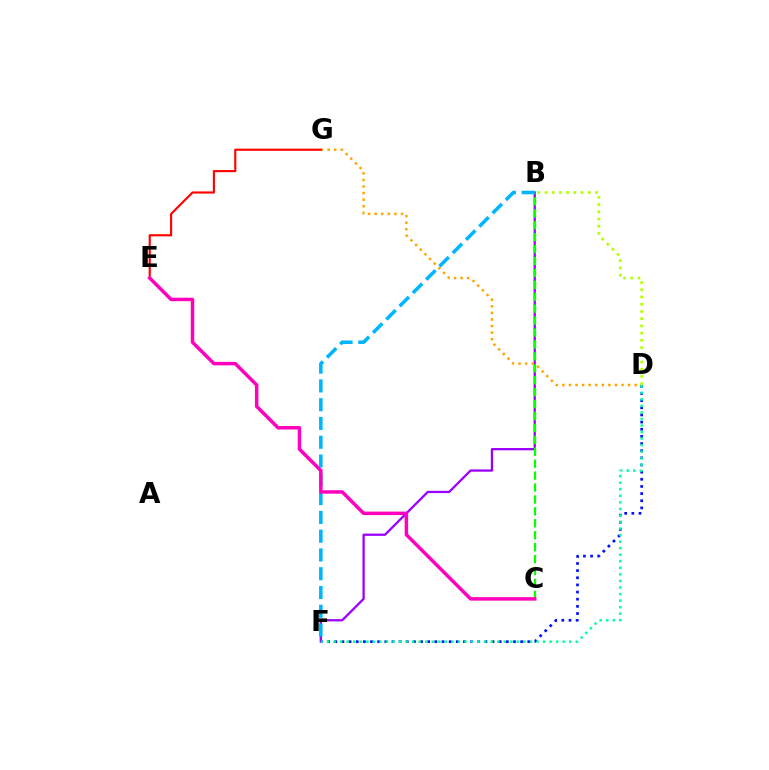{('B', 'F'): [{'color': '#9b00ff', 'line_style': 'solid', 'thickness': 1.64}, {'color': '#00b5ff', 'line_style': 'dashed', 'thickness': 2.55}], ('D', 'F'): [{'color': '#0010ff', 'line_style': 'dotted', 'thickness': 1.94}, {'color': '#00ff9d', 'line_style': 'dotted', 'thickness': 1.78}], ('D', 'G'): [{'color': '#ffa500', 'line_style': 'dotted', 'thickness': 1.79}], ('B', 'D'): [{'color': '#b3ff00', 'line_style': 'dotted', 'thickness': 1.96}], ('B', 'C'): [{'color': '#08ff00', 'line_style': 'dashed', 'thickness': 1.62}], ('E', 'G'): [{'color': '#ff0000', 'line_style': 'solid', 'thickness': 1.54}], ('C', 'E'): [{'color': '#ff00bd', 'line_style': 'solid', 'thickness': 2.51}]}